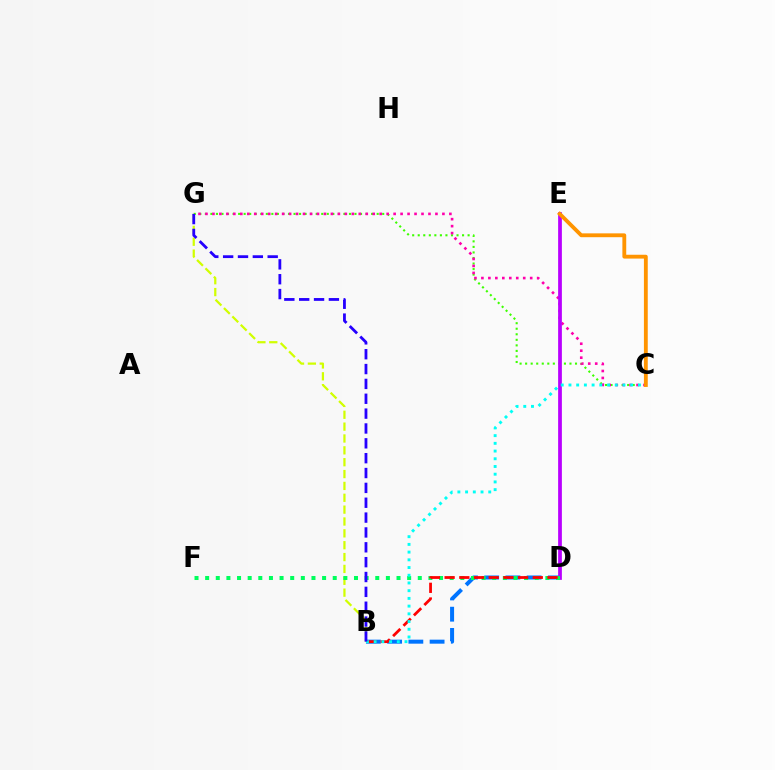{('B', 'D'): [{'color': '#0074ff', 'line_style': 'dashed', 'thickness': 2.88}, {'color': '#ff0000', 'line_style': 'dashed', 'thickness': 2.0}], ('B', 'G'): [{'color': '#d1ff00', 'line_style': 'dashed', 'thickness': 1.61}, {'color': '#2500ff', 'line_style': 'dashed', 'thickness': 2.02}], ('C', 'G'): [{'color': '#3dff00', 'line_style': 'dotted', 'thickness': 1.51}, {'color': '#ff00ac', 'line_style': 'dotted', 'thickness': 1.89}], ('D', 'E'): [{'color': '#b900ff', 'line_style': 'solid', 'thickness': 2.7}], ('D', 'F'): [{'color': '#00ff5c', 'line_style': 'dotted', 'thickness': 2.89}], ('B', 'C'): [{'color': '#00fff6', 'line_style': 'dotted', 'thickness': 2.1}], ('C', 'E'): [{'color': '#ff9400', 'line_style': 'solid', 'thickness': 2.76}]}